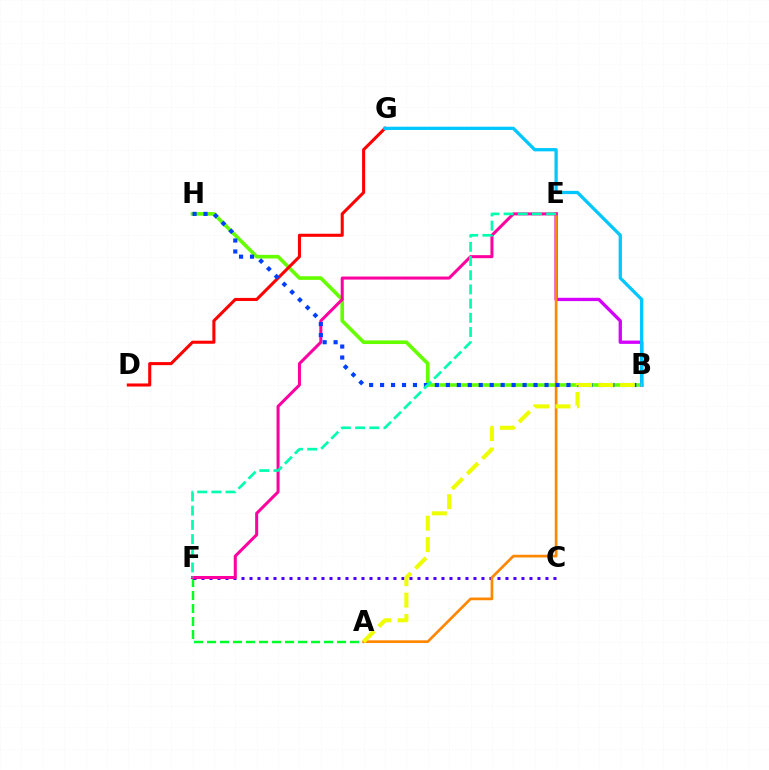{('A', 'F'): [{'color': '#00ff27', 'line_style': 'dashed', 'thickness': 1.77}], ('C', 'F'): [{'color': '#4f00ff', 'line_style': 'dotted', 'thickness': 2.17}], ('B', 'H'): [{'color': '#66ff00', 'line_style': 'solid', 'thickness': 2.62}, {'color': '#003fff', 'line_style': 'dotted', 'thickness': 2.98}], ('B', 'E'): [{'color': '#d600ff', 'line_style': 'solid', 'thickness': 2.38}], ('A', 'E'): [{'color': '#ff8800', 'line_style': 'solid', 'thickness': 1.94}], ('E', 'F'): [{'color': '#ff00a0', 'line_style': 'solid', 'thickness': 2.18}, {'color': '#00ffaf', 'line_style': 'dashed', 'thickness': 1.93}], ('D', 'G'): [{'color': '#ff0000', 'line_style': 'solid', 'thickness': 2.21}], ('B', 'G'): [{'color': '#00c7ff', 'line_style': 'solid', 'thickness': 2.35}], ('A', 'B'): [{'color': '#eeff00', 'line_style': 'dashed', 'thickness': 2.91}]}